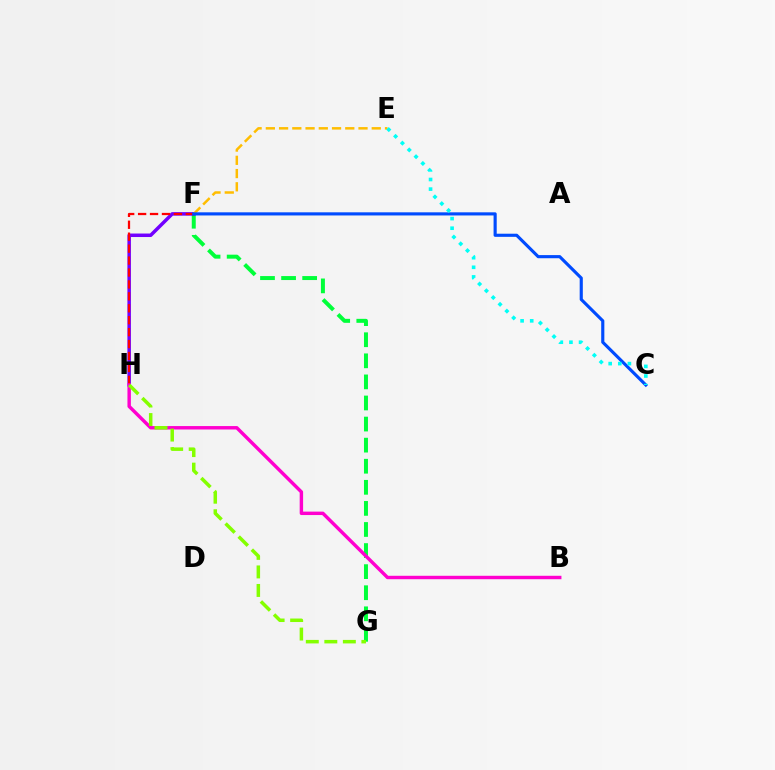{('F', 'G'): [{'color': '#00ff39', 'line_style': 'dashed', 'thickness': 2.86}], ('F', 'H'): [{'color': '#7200ff', 'line_style': 'solid', 'thickness': 2.52}, {'color': '#ff0000', 'line_style': 'dashed', 'thickness': 1.62}], ('E', 'F'): [{'color': '#ffbd00', 'line_style': 'dashed', 'thickness': 1.8}], ('B', 'H'): [{'color': '#ff00cf', 'line_style': 'solid', 'thickness': 2.47}], ('C', 'F'): [{'color': '#004bff', 'line_style': 'solid', 'thickness': 2.26}], ('G', 'H'): [{'color': '#84ff00', 'line_style': 'dashed', 'thickness': 2.52}], ('C', 'E'): [{'color': '#00fff6', 'line_style': 'dotted', 'thickness': 2.61}]}